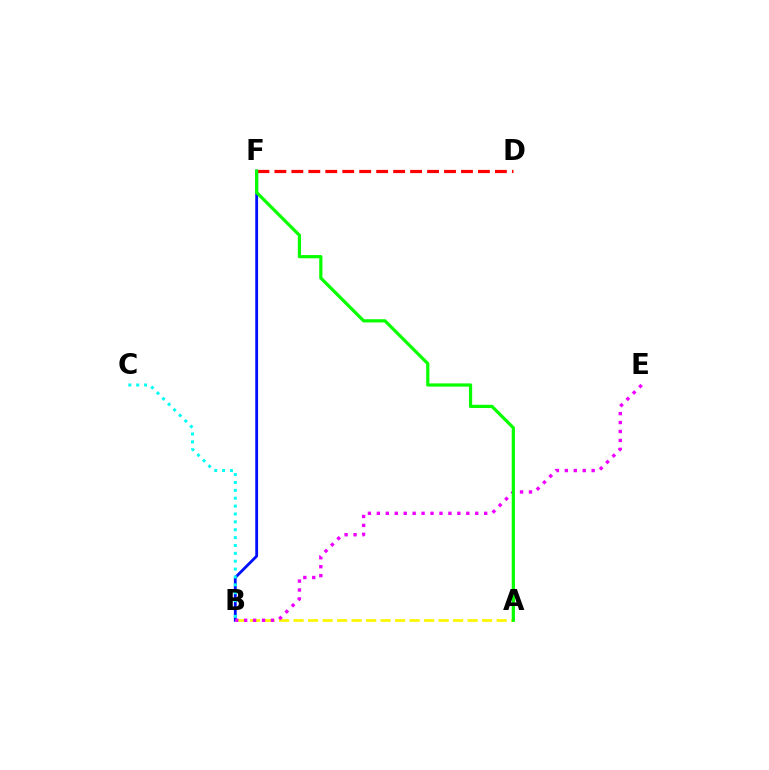{('B', 'F'): [{'color': '#0010ff', 'line_style': 'solid', 'thickness': 2.03}], ('A', 'B'): [{'color': '#fcf500', 'line_style': 'dashed', 'thickness': 1.97}], ('D', 'F'): [{'color': '#ff0000', 'line_style': 'dashed', 'thickness': 2.3}], ('B', 'E'): [{'color': '#ee00ff', 'line_style': 'dotted', 'thickness': 2.43}], ('A', 'F'): [{'color': '#08ff00', 'line_style': 'solid', 'thickness': 2.31}], ('B', 'C'): [{'color': '#00fff6', 'line_style': 'dotted', 'thickness': 2.14}]}